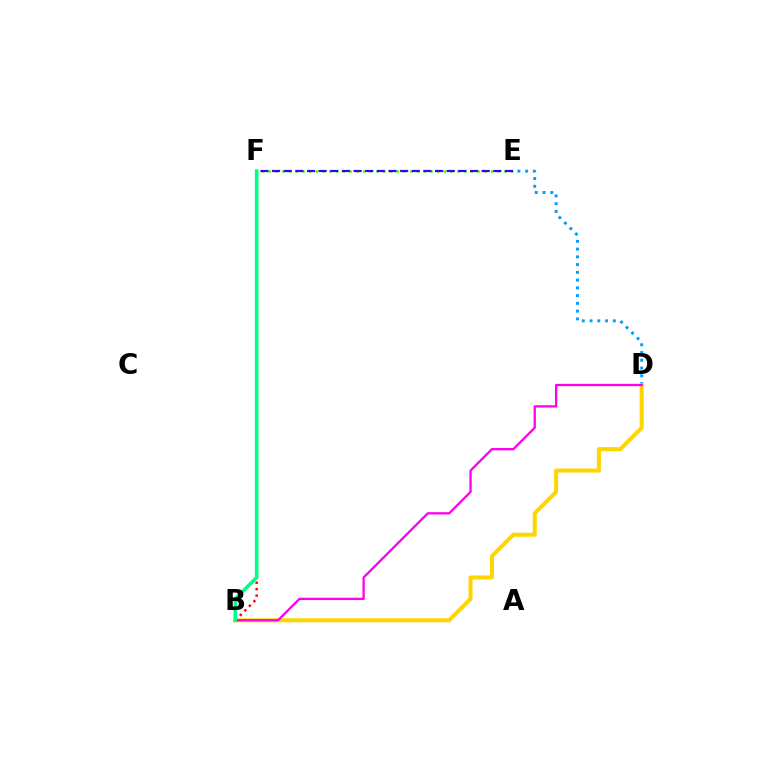{('B', 'F'): [{'color': '#ff0000', 'line_style': 'dotted', 'thickness': 1.75}, {'color': '#00ff86', 'line_style': 'solid', 'thickness': 2.6}], ('D', 'E'): [{'color': '#009eff', 'line_style': 'dotted', 'thickness': 2.11}], ('B', 'D'): [{'color': '#ffd500', 'line_style': 'solid', 'thickness': 2.9}, {'color': '#ff00ed', 'line_style': 'solid', 'thickness': 1.66}], ('E', 'F'): [{'color': '#4fff00', 'line_style': 'dotted', 'thickness': 1.83}, {'color': '#3700ff', 'line_style': 'dashed', 'thickness': 1.58}]}